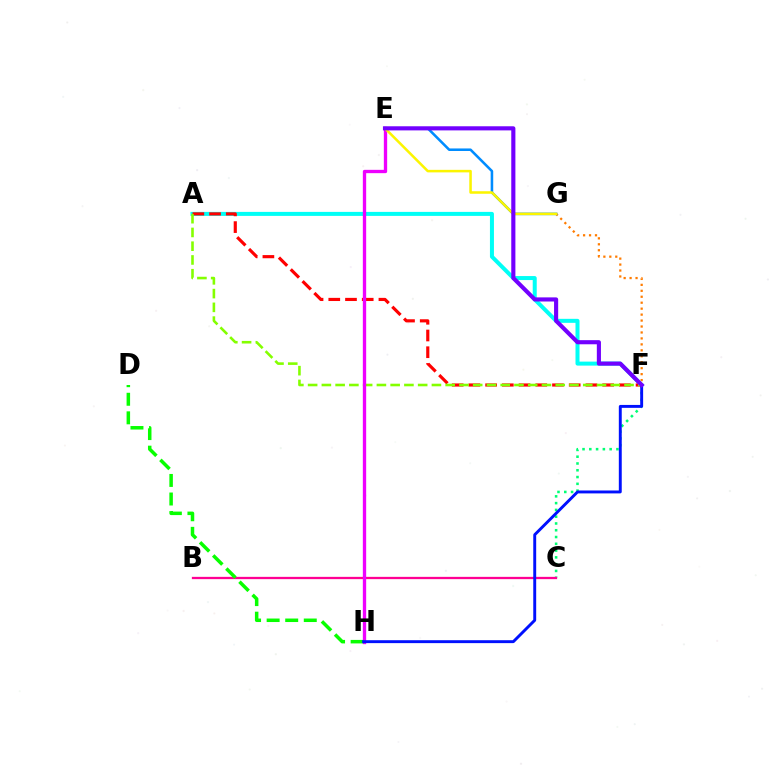{('C', 'F'): [{'color': '#00ff74', 'line_style': 'dotted', 'thickness': 1.84}], ('A', 'F'): [{'color': '#00fff6', 'line_style': 'solid', 'thickness': 2.88}, {'color': '#ff0000', 'line_style': 'dashed', 'thickness': 2.27}, {'color': '#84ff00', 'line_style': 'dashed', 'thickness': 1.87}], ('F', 'G'): [{'color': '#ff7c00', 'line_style': 'dotted', 'thickness': 1.62}], ('B', 'C'): [{'color': '#ff0094', 'line_style': 'solid', 'thickness': 1.64}], ('E', 'G'): [{'color': '#008cff', 'line_style': 'solid', 'thickness': 1.84}, {'color': '#fcf500', 'line_style': 'solid', 'thickness': 1.82}], ('E', 'H'): [{'color': '#ee00ff', 'line_style': 'solid', 'thickness': 2.4}], ('D', 'H'): [{'color': '#08ff00', 'line_style': 'dashed', 'thickness': 2.52}], ('F', 'H'): [{'color': '#0010ff', 'line_style': 'solid', 'thickness': 2.1}], ('E', 'F'): [{'color': '#7200ff', 'line_style': 'solid', 'thickness': 2.97}]}